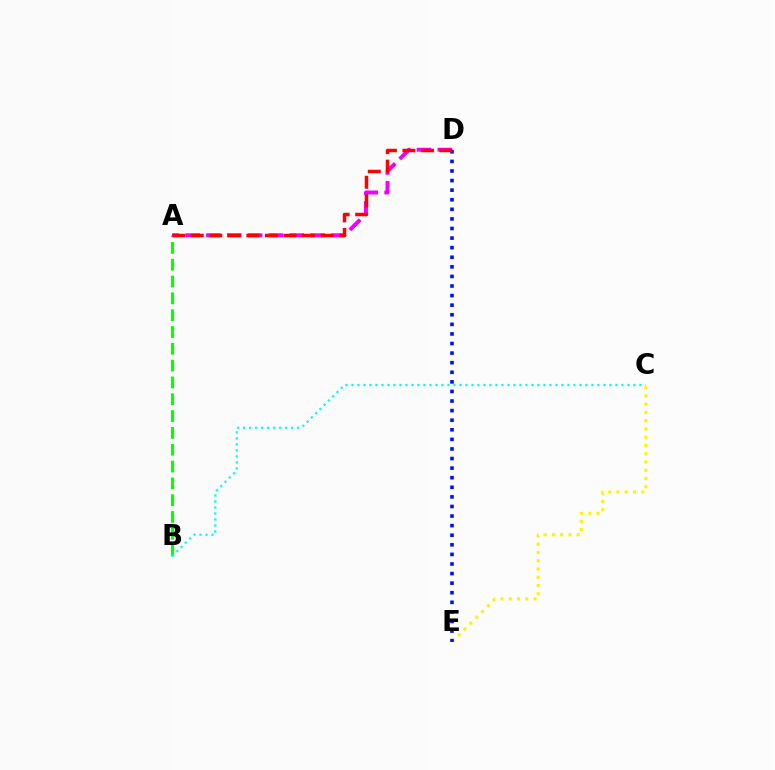{('A', 'B'): [{'color': '#08ff00', 'line_style': 'dashed', 'thickness': 2.28}], ('B', 'C'): [{'color': '#00fff6', 'line_style': 'dotted', 'thickness': 1.63}], ('C', 'E'): [{'color': '#fcf500', 'line_style': 'dotted', 'thickness': 2.24}], ('A', 'D'): [{'color': '#ee00ff', 'line_style': 'dashed', 'thickness': 2.83}, {'color': '#ff0000', 'line_style': 'dashed', 'thickness': 2.52}], ('D', 'E'): [{'color': '#0010ff', 'line_style': 'dotted', 'thickness': 2.6}]}